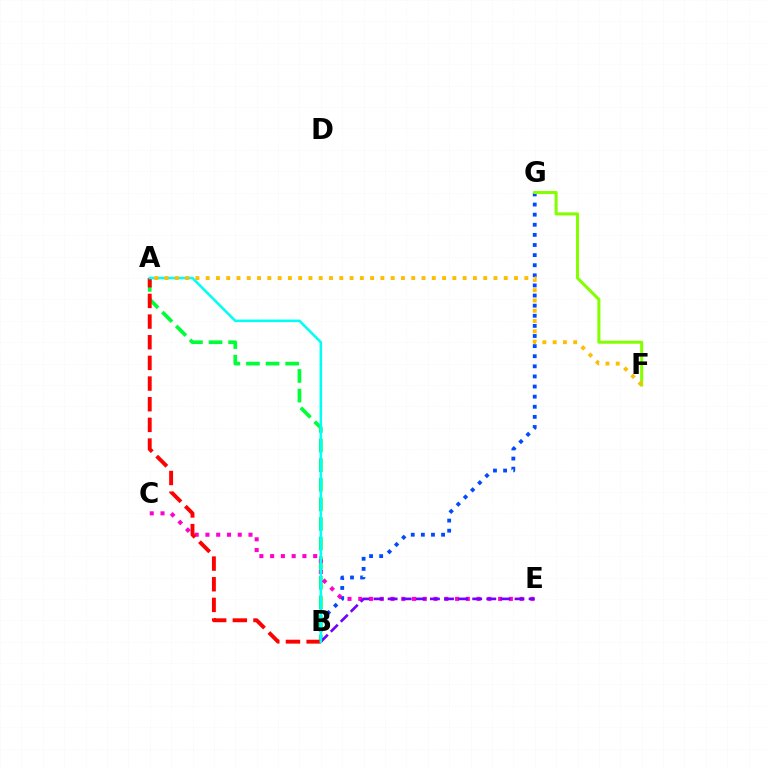{('B', 'G'): [{'color': '#004bff', 'line_style': 'dotted', 'thickness': 2.75}], ('A', 'B'): [{'color': '#00ff39', 'line_style': 'dashed', 'thickness': 2.66}, {'color': '#ff0000', 'line_style': 'dashed', 'thickness': 2.81}, {'color': '#00fff6', 'line_style': 'solid', 'thickness': 1.83}], ('C', 'E'): [{'color': '#ff00cf', 'line_style': 'dotted', 'thickness': 2.92}], ('B', 'E'): [{'color': '#7200ff', 'line_style': 'dashed', 'thickness': 1.92}], ('F', 'G'): [{'color': '#84ff00', 'line_style': 'solid', 'thickness': 2.19}], ('A', 'F'): [{'color': '#ffbd00', 'line_style': 'dotted', 'thickness': 2.79}]}